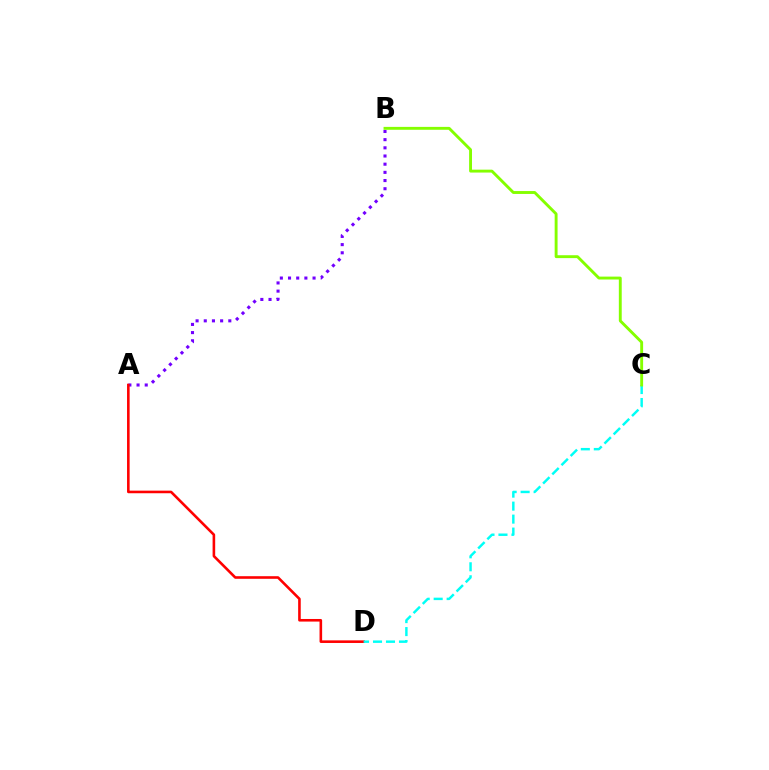{('A', 'B'): [{'color': '#7200ff', 'line_style': 'dotted', 'thickness': 2.22}], ('A', 'D'): [{'color': '#ff0000', 'line_style': 'solid', 'thickness': 1.87}], ('C', 'D'): [{'color': '#00fff6', 'line_style': 'dashed', 'thickness': 1.76}], ('B', 'C'): [{'color': '#84ff00', 'line_style': 'solid', 'thickness': 2.08}]}